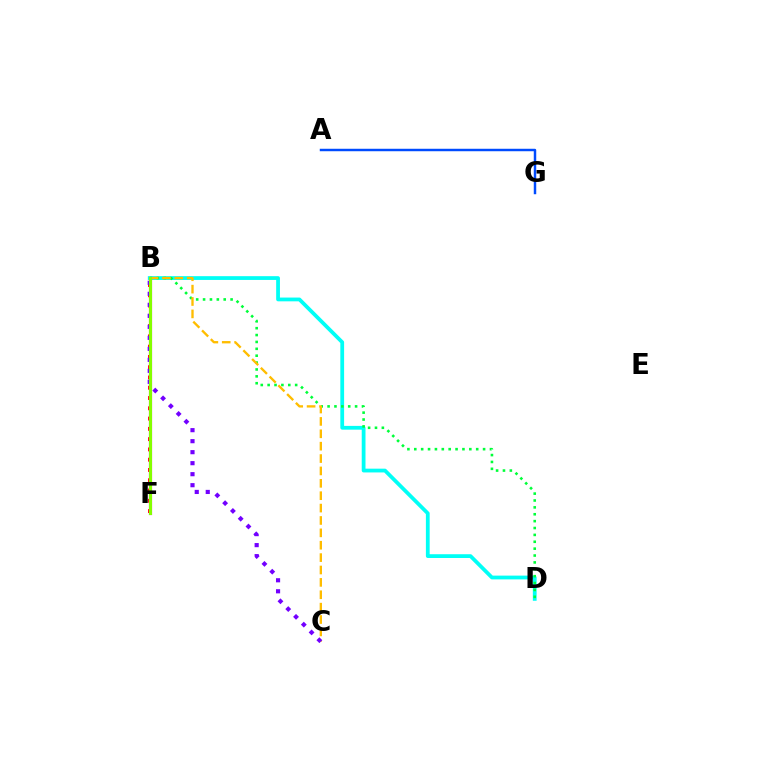{('B', 'F'): [{'color': '#ff0000', 'line_style': 'dotted', 'thickness': 2.79}, {'color': '#ff00cf', 'line_style': 'solid', 'thickness': 2.26}, {'color': '#84ff00', 'line_style': 'solid', 'thickness': 2.22}], ('B', 'D'): [{'color': '#00fff6', 'line_style': 'solid', 'thickness': 2.72}, {'color': '#00ff39', 'line_style': 'dotted', 'thickness': 1.87}], ('B', 'C'): [{'color': '#ffbd00', 'line_style': 'dashed', 'thickness': 1.68}, {'color': '#7200ff', 'line_style': 'dotted', 'thickness': 2.99}], ('A', 'G'): [{'color': '#004bff', 'line_style': 'solid', 'thickness': 1.77}]}